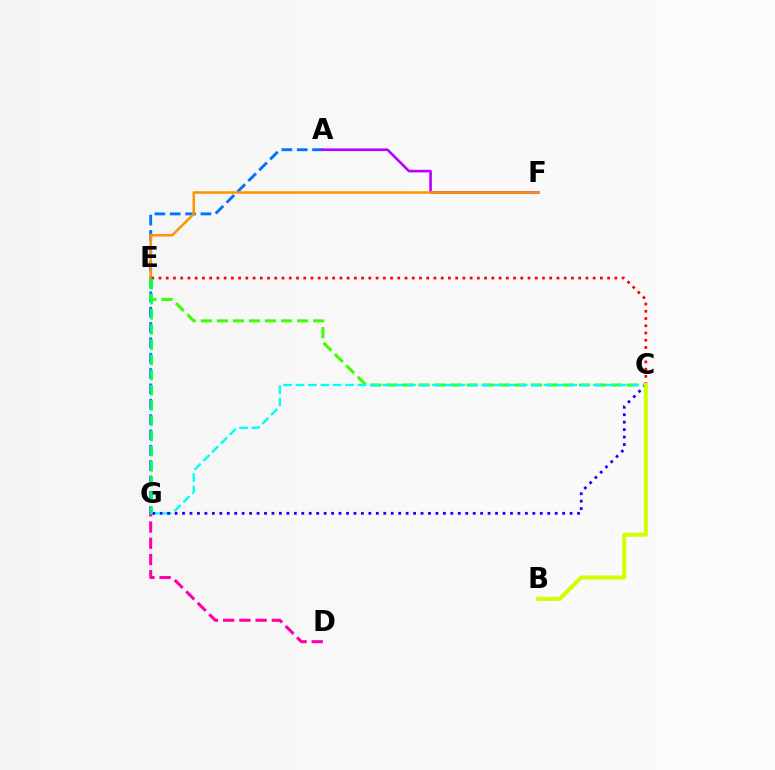{('A', 'G'): [{'color': '#0074ff', 'line_style': 'dashed', 'thickness': 2.08}], ('C', 'E'): [{'color': '#3dff00', 'line_style': 'dashed', 'thickness': 2.18}, {'color': '#ff0000', 'line_style': 'dotted', 'thickness': 1.97}], ('D', 'G'): [{'color': '#ff00ac', 'line_style': 'dashed', 'thickness': 2.21}], ('A', 'F'): [{'color': '#b900ff', 'line_style': 'solid', 'thickness': 1.89}], ('C', 'G'): [{'color': '#00fff6', 'line_style': 'dashed', 'thickness': 1.68}, {'color': '#2500ff', 'line_style': 'dotted', 'thickness': 2.02}], ('E', 'F'): [{'color': '#ff9400', 'line_style': 'solid', 'thickness': 1.81}], ('B', 'C'): [{'color': '#d1ff00', 'line_style': 'solid', 'thickness': 2.91}], ('E', 'G'): [{'color': '#00ff5c', 'line_style': 'dashed', 'thickness': 2.07}]}